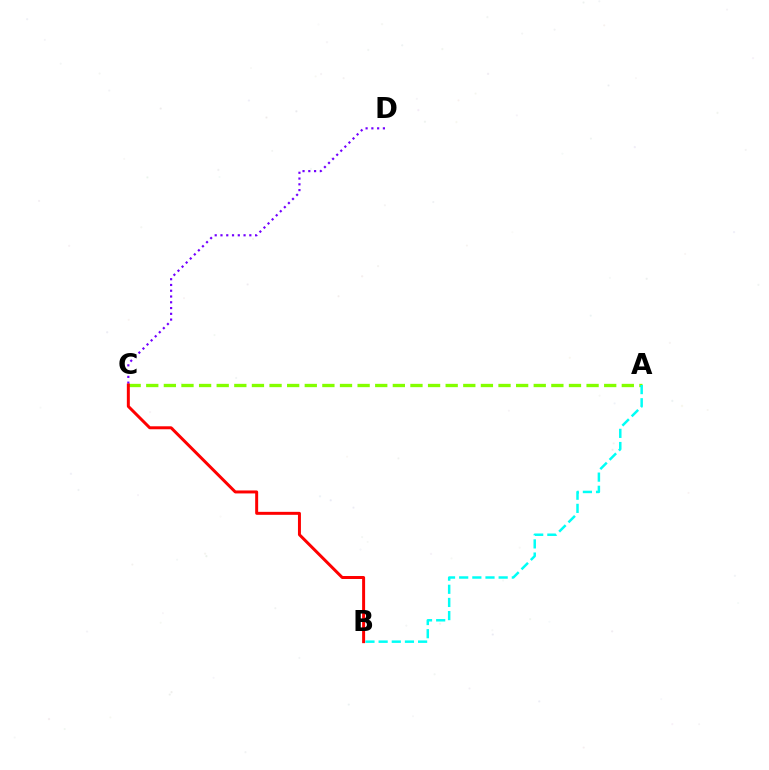{('A', 'C'): [{'color': '#84ff00', 'line_style': 'dashed', 'thickness': 2.39}], ('C', 'D'): [{'color': '#7200ff', 'line_style': 'dotted', 'thickness': 1.57}], ('B', 'C'): [{'color': '#ff0000', 'line_style': 'solid', 'thickness': 2.14}], ('A', 'B'): [{'color': '#00fff6', 'line_style': 'dashed', 'thickness': 1.79}]}